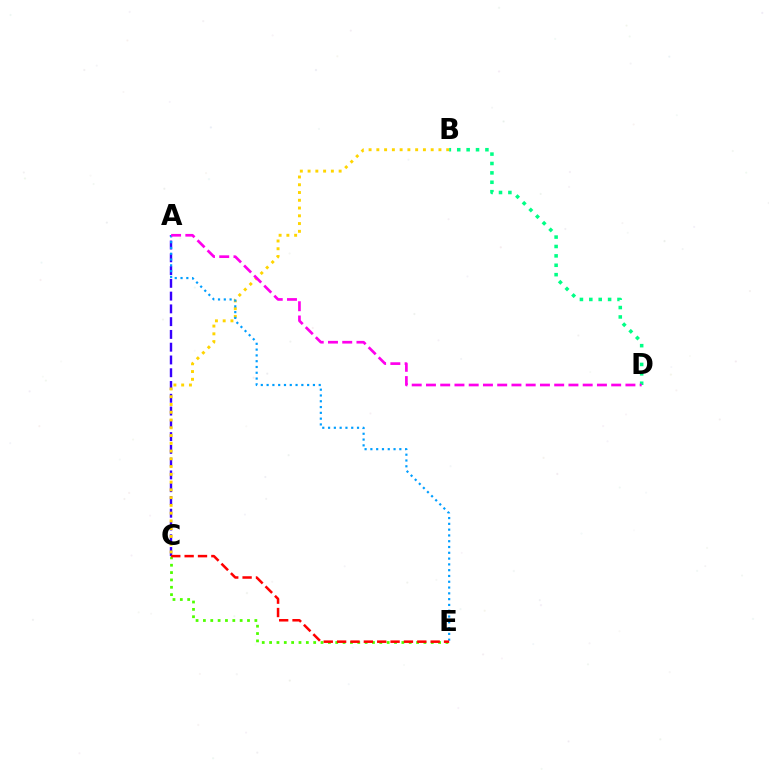{('A', 'C'): [{'color': '#3700ff', 'line_style': 'dashed', 'thickness': 1.74}], ('C', 'E'): [{'color': '#4fff00', 'line_style': 'dotted', 'thickness': 2.0}, {'color': '#ff0000', 'line_style': 'dashed', 'thickness': 1.82}], ('B', 'C'): [{'color': '#ffd500', 'line_style': 'dotted', 'thickness': 2.11}], ('B', 'D'): [{'color': '#00ff86', 'line_style': 'dotted', 'thickness': 2.55}], ('A', 'E'): [{'color': '#009eff', 'line_style': 'dotted', 'thickness': 1.57}], ('A', 'D'): [{'color': '#ff00ed', 'line_style': 'dashed', 'thickness': 1.94}]}